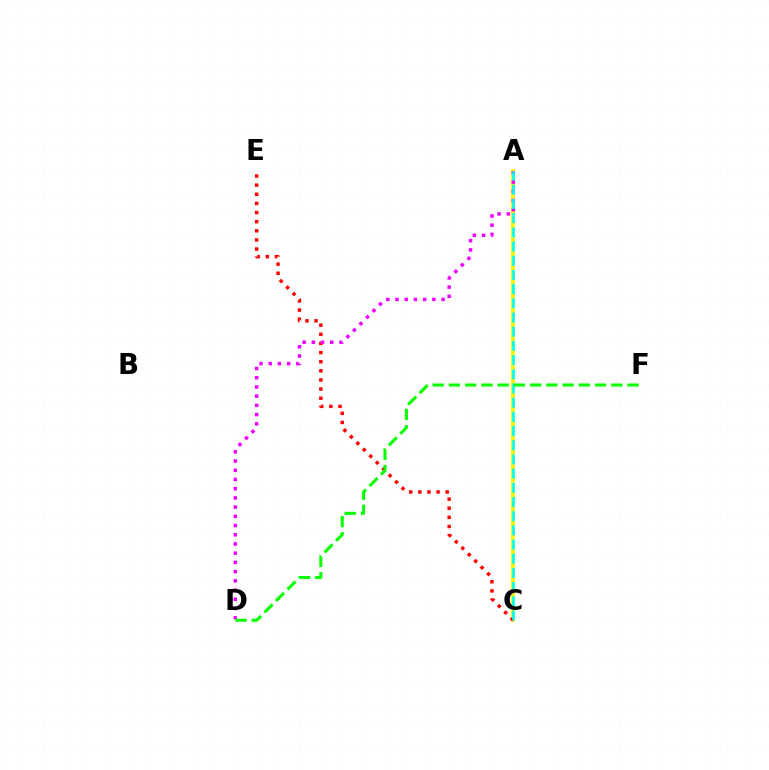{('A', 'C'): [{'color': '#0010ff', 'line_style': 'dotted', 'thickness': 1.58}, {'color': '#fcf500', 'line_style': 'solid', 'thickness': 2.77}, {'color': '#00fff6', 'line_style': 'dashed', 'thickness': 1.93}], ('C', 'E'): [{'color': '#ff0000', 'line_style': 'dotted', 'thickness': 2.48}], ('A', 'D'): [{'color': '#ee00ff', 'line_style': 'dotted', 'thickness': 2.5}], ('D', 'F'): [{'color': '#08ff00', 'line_style': 'dashed', 'thickness': 2.21}]}